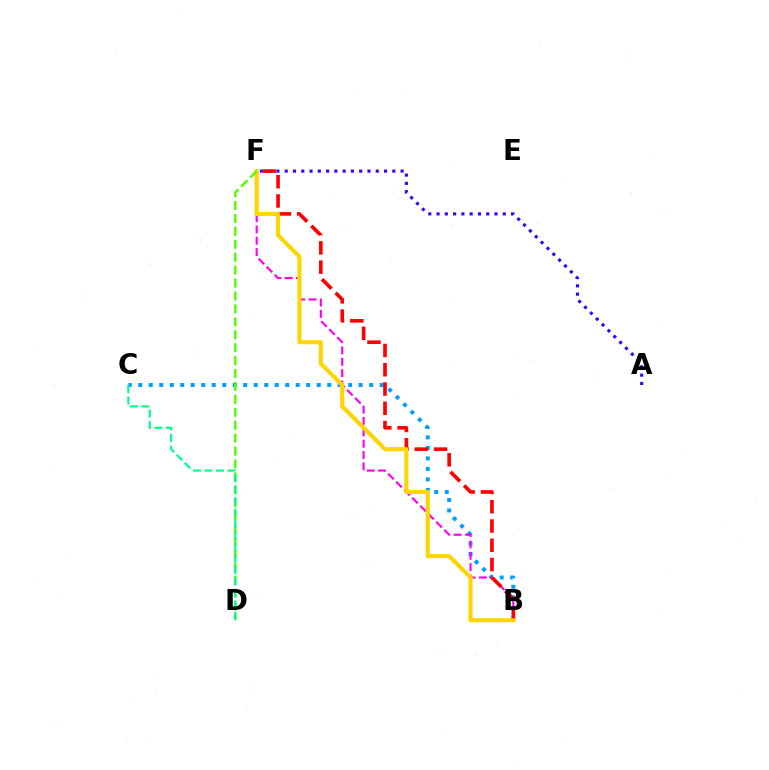{('B', 'C'): [{'color': '#009eff', 'line_style': 'dotted', 'thickness': 2.85}], ('A', 'F'): [{'color': '#3700ff', 'line_style': 'dotted', 'thickness': 2.25}], ('B', 'F'): [{'color': '#ff00ed', 'line_style': 'dashed', 'thickness': 1.54}, {'color': '#ff0000', 'line_style': 'dashed', 'thickness': 2.62}, {'color': '#ffd500', 'line_style': 'solid', 'thickness': 2.97}], ('D', 'F'): [{'color': '#4fff00', 'line_style': 'dashed', 'thickness': 1.76}], ('C', 'D'): [{'color': '#00ff86', 'line_style': 'dashed', 'thickness': 1.56}]}